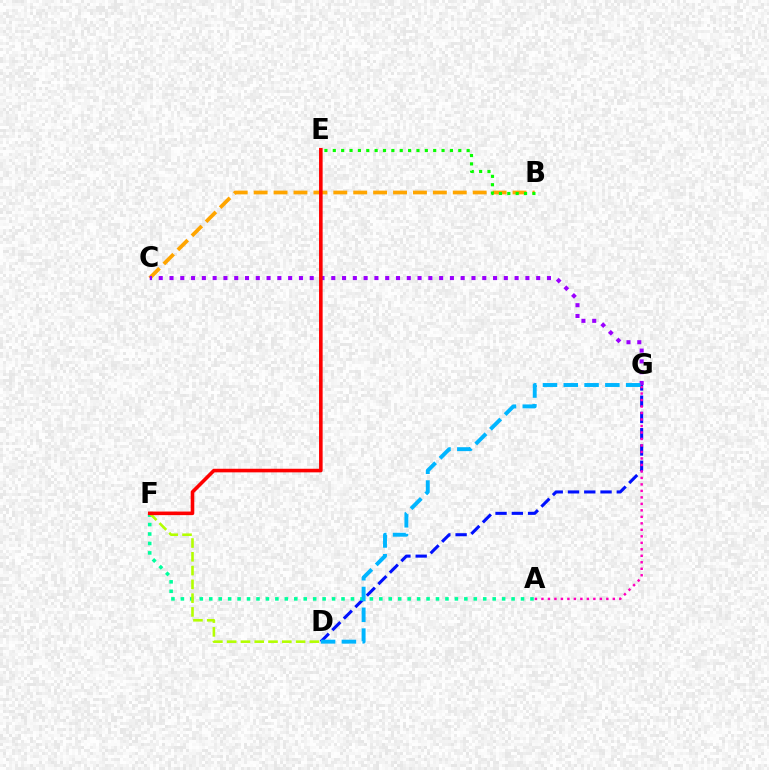{('D', 'G'): [{'color': '#0010ff', 'line_style': 'dashed', 'thickness': 2.21}, {'color': '#00b5ff', 'line_style': 'dashed', 'thickness': 2.83}], ('B', 'C'): [{'color': '#ffa500', 'line_style': 'dashed', 'thickness': 2.71}], ('A', 'F'): [{'color': '#00ff9d', 'line_style': 'dotted', 'thickness': 2.57}], ('D', 'F'): [{'color': '#b3ff00', 'line_style': 'dashed', 'thickness': 1.87}], ('A', 'G'): [{'color': '#ff00bd', 'line_style': 'dotted', 'thickness': 1.76}], ('C', 'G'): [{'color': '#9b00ff', 'line_style': 'dotted', 'thickness': 2.93}], ('E', 'F'): [{'color': '#ff0000', 'line_style': 'solid', 'thickness': 2.59}], ('B', 'E'): [{'color': '#08ff00', 'line_style': 'dotted', 'thickness': 2.27}]}